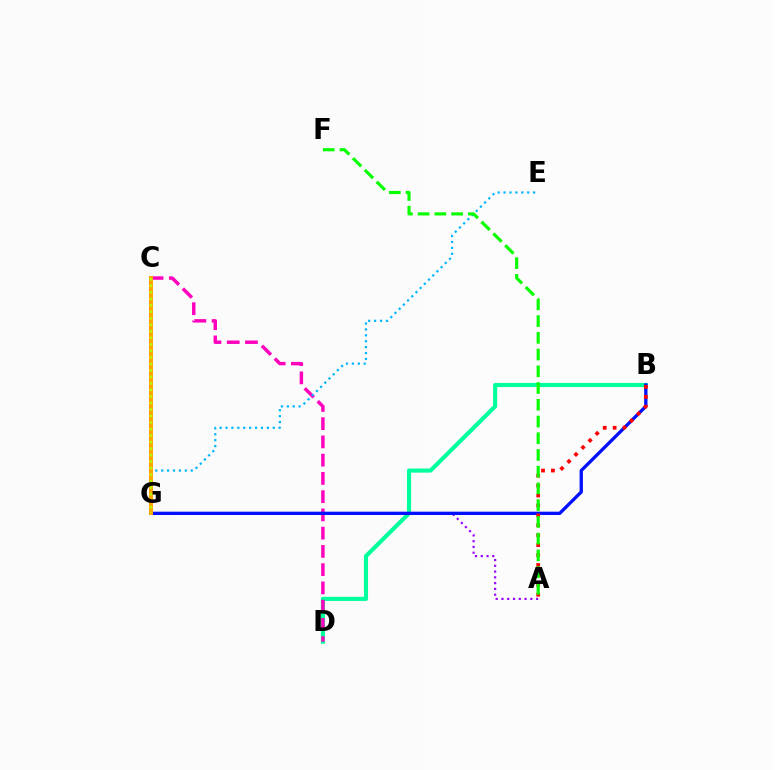{('B', 'D'): [{'color': '#00ff9d', 'line_style': 'solid', 'thickness': 2.96}], ('A', 'G'): [{'color': '#9b00ff', 'line_style': 'dotted', 'thickness': 1.57}], ('C', 'D'): [{'color': '#ff00bd', 'line_style': 'dashed', 'thickness': 2.48}], ('B', 'G'): [{'color': '#0010ff', 'line_style': 'solid', 'thickness': 2.38}], ('A', 'B'): [{'color': '#ff0000', 'line_style': 'dotted', 'thickness': 2.7}], ('E', 'G'): [{'color': '#00b5ff', 'line_style': 'dotted', 'thickness': 1.61}], ('C', 'G'): [{'color': '#ffa500', 'line_style': 'solid', 'thickness': 2.9}, {'color': '#b3ff00', 'line_style': 'dotted', 'thickness': 1.77}], ('A', 'F'): [{'color': '#08ff00', 'line_style': 'dashed', 'thickness': 2.27}]}